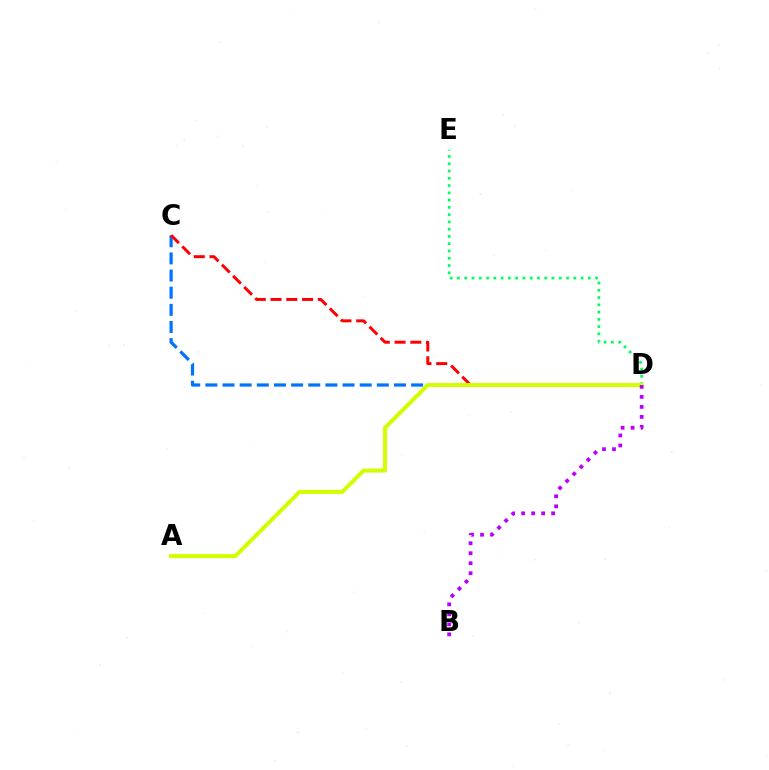{('C', 'D'): [{'color': '#0074ff', 'line_style': 'dashed', 'thickness': 2.33}, {'color': '#ff0000', 'line_style': 'dashed', 'thickness': 2.14}], ('D', 'E'): [{'color': '#00ff5c', 'line_style': 'dotted', 'thickness': 1.98}], ('A', 'D'): [{'color': '#d1ff00', 'line_style': 'solid', 'thickness': 2.9}], ('B', 'D'): [{'color': '#b900ff', 'line_style': 'dotted', 'thickness': 2.72}]}